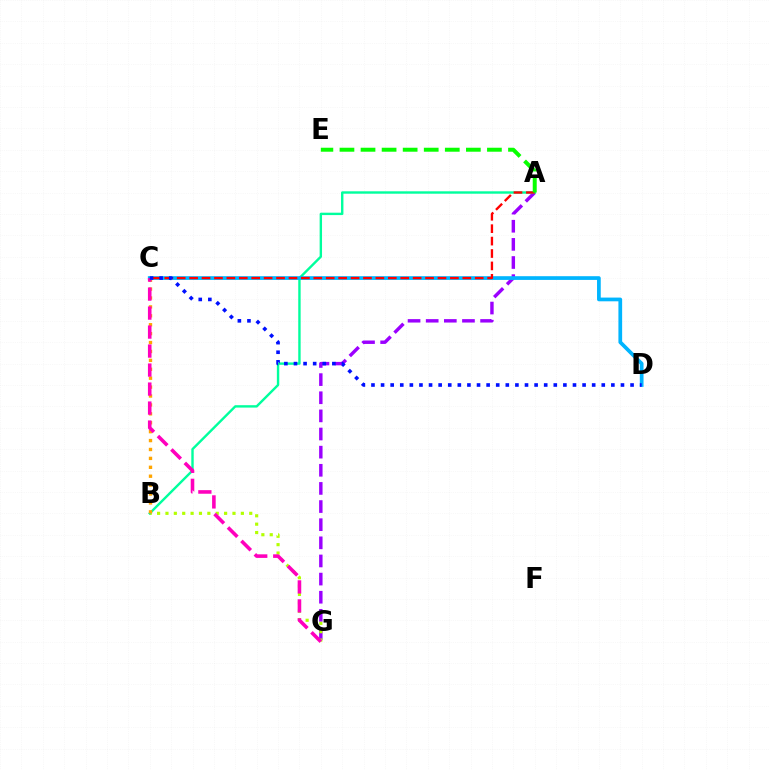{('A', 'G'): [{'color': '#9b00ff', 'line_style': 'dashed', 'thickness': 2.46}], ('B', 'G'): [{'color': '#b3ff00', 'line_style': 'dotted', 'thickness': 2.28}], ('A', 'B'): [{'color': '#00ff9d', 'line_style': 'solid', 'thickness': 1.73}], ('C', 'D'): [{'color': '#00b5ff', 'line_style': 'solid', 'thickness': 2.68}, {'color': '#0010ff', 'line_style': 'dotted', 'thickness': 2.61}], ('A', 'C'): [{'color': '#ff0000', 'line_style': 'dashed', 'thickness': 1.69}], ('A', 'E'): [{'color': '#08ff00', 'line_style': 'dashed', 'thickness': 2.86}], ('B', 'C'): [{'color': '#ffa500', 'line_style': 'dotted', 'thickness': 2.42}], ('C', 'G'): [{'color': '#ff00bd', 'line_style': 'dashed', 'thickness': 2.58}]}